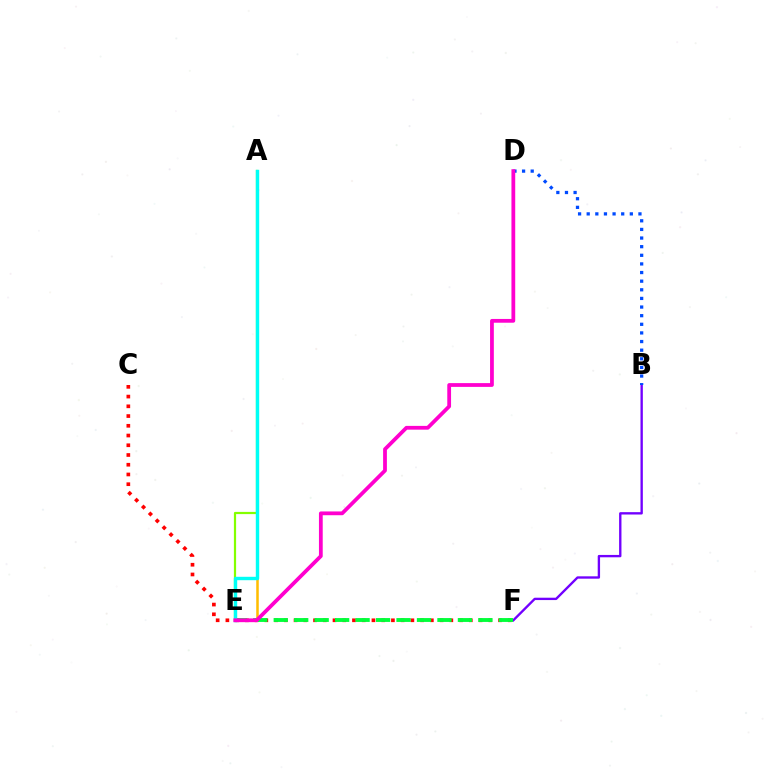{('B', 'F'): [{'color': '#7200ff', 'line_style': 'solid', 'thickness': 1.7}], ('C', 'F'): [{'color': '#ff0000', 'line_style': 'dotted', 'thickness': 2.65}], ('A', 'E'): [{'color': '#ffbd00', 'line_style': 'solid', 'thickness': 1.82}, {'color': '#84ff00', 'line_style': 'solid', 'thickness': 1.59}, {'color': '#00fff6', 'line_style': 'solid', 'thickness': 2.45}], ('B', 'D'): [{'color': '#004bff', 'line_style': 'dotted', 'thickness': 2.34}], ('E', 'F'): [{'color': '#00ff39', 'line_style': 'dashed', 'thickness': 2.78}], ('D', 'E'): [{'color': '#ff00cf', 'line_style': 'solid', 'thickness': 2.72}]}